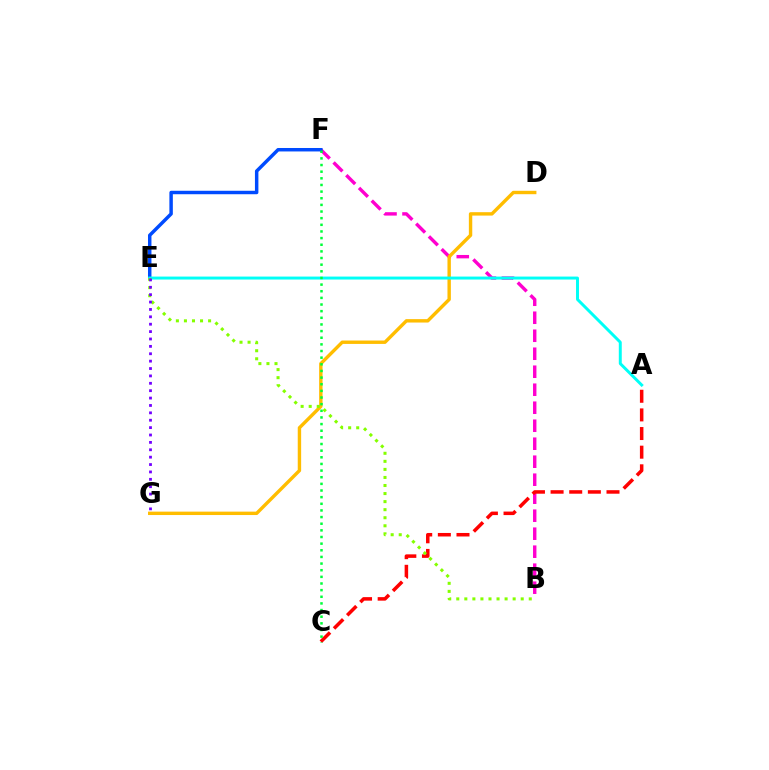{('B', 'F'): [{'color': '#ff00cf', 'line_style': 'dashed', 'thickness': 2.44}], ('E', 'F'): [{'color': '#004bff', 'line_style': 'solid', 'thickness': 2.49}], ('A', 'C'): [{'color': '#ff0000', 'line_style': 'dashed', 'thickness': 2.53}], ('D', 'G'): [{'color': '#ffbd00', 'line_style': 'solid', 'thickness': 2.45}], ('A', 'E'): [{'color': '#00fff6', 'line_style': 'solid', 'thickness': 2.13}], ('B', 'E'): [{'color': '#84ff00', 'line_style': 'dotted', 'thickness': 2.19}], ('C', 'F'): [{'color': '#00ff39', 'line_style': 'dotted', 'thickness': 1.8}], ('E', 'G'): [{'color': '#7200ff', 'line_style': 'dotted', 'thickness': 2.01}]}